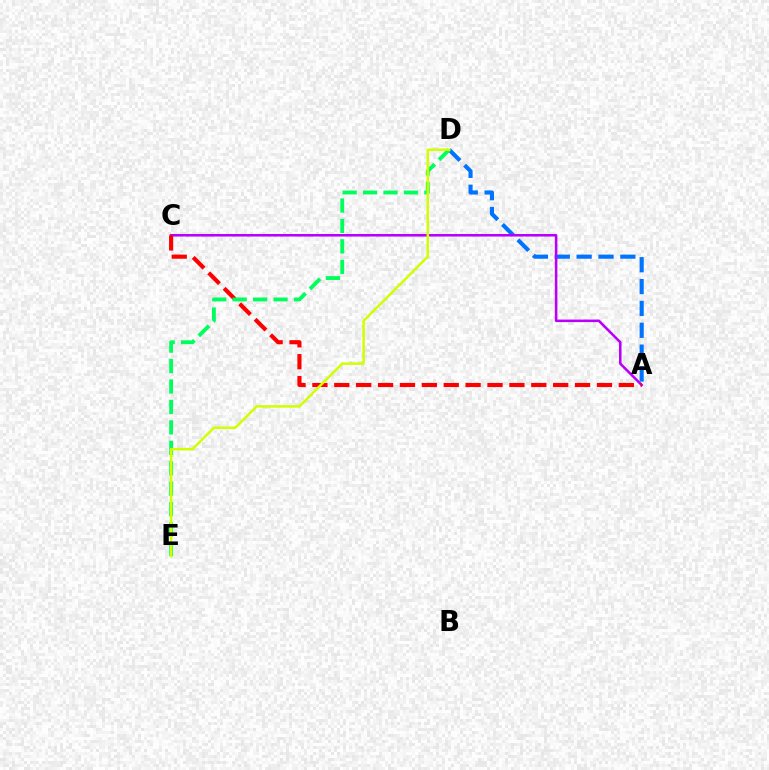{('A', 'D'): [{'color': '#0074ff', 'line_style': 'dashed', 'thickness': 2.97}], ('A', 'C'): [{'color': '#b900ff', 'line_style': 'solid', 'thickness': 1.84}, {'color': '#ff0000', 'line_style': 'dashed', 'thickness': 2.97}], ('D', 'E'): [{'color': '#00ff5c', 'line_style': 'dashed', 'thickness': 2.78}, {'color': '#d1ff00', 'line_style': 'solid', 'thickness': 1.8}]}